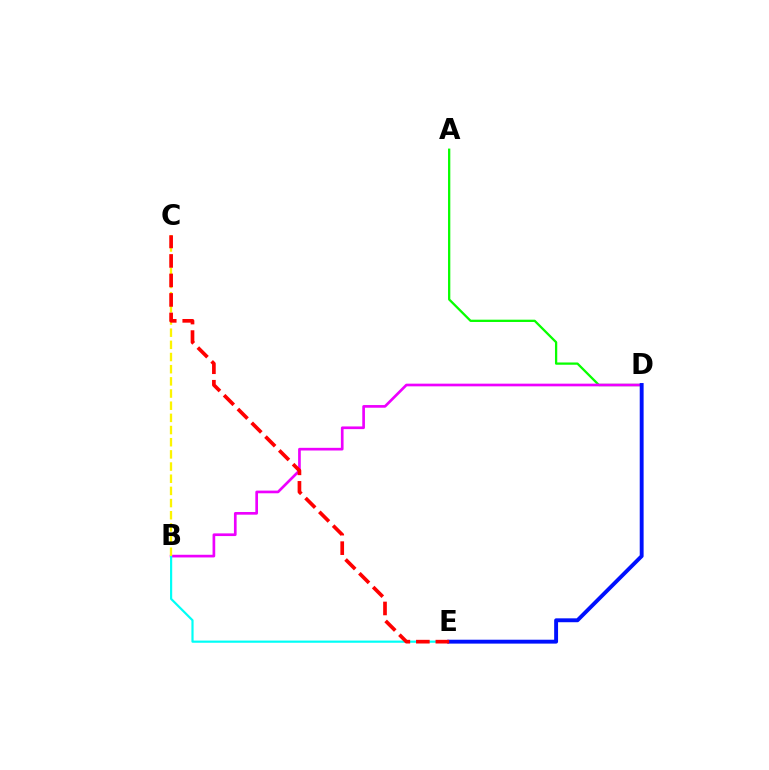{('A', 'D'): [{'color': '#08ff00', 'line_style': 'solid', 'thickness': 1.64}], ('B', 'D'): [{'color': '#ee00ff', 'line_style': 'solid', 'thickness': 1.93}], ('B', 'E'): [{'color': '#00fff6', 'line_style': 'solid', 'thickness': 1.57}], ('D', 'E'): [{'color': '#0010ff', 'line_style': 'solid', 'thickness': 2.8}], ('B', 'C'): [{'color': '#fcf500', 'line_style': 'dashed', 'thickness': 1.65}], ('C', 'E'): [{'color': '#ff0000', 'line_style': 'dashed', 'thickness': 2.65}]}